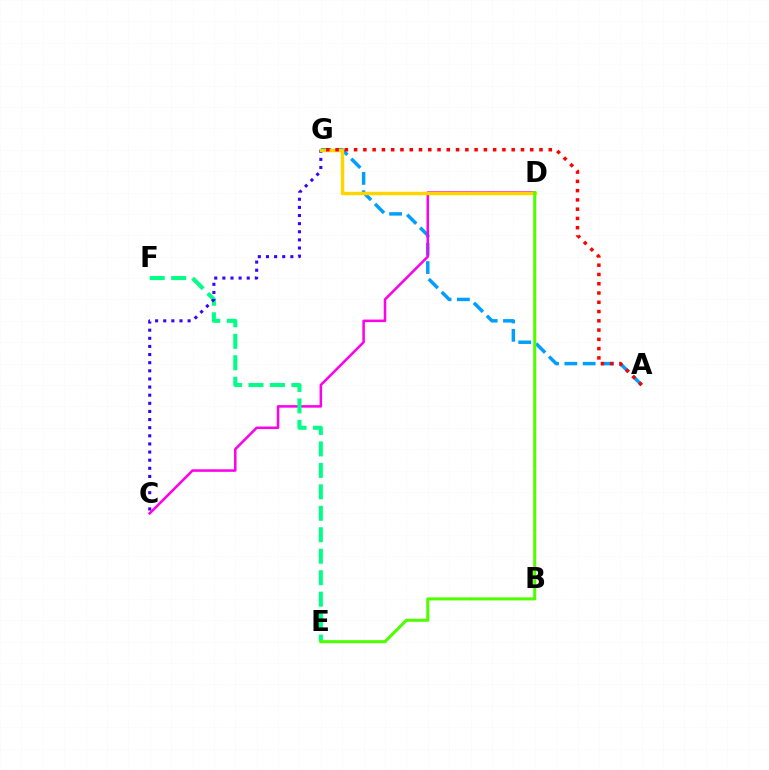{('A', 'G'): [{'color': '#009eff', 'line_style': 'dashed', 'thickness': 2.49}, {'color': '#ff0000', 'line_style': 'dotted', 'thickness': 2.52}], ('C', 'D'): [{'color': '#ff00ed', 'line_style': 'solid', 'thickness': 1.83}], ('E', 'F'): [{'color': '#00ff86', 'line_style': 'dashed', 'thickness': 2.92}], ('C', 'G'): [{'color': '#3700ff', 'line_style': 'dotted', 'thickness': 2.21}], ('D', 'G'): [{'color': '#ffd500', 'line_style': 'solid', 'thickness': 2.5}], ('D', 'E'): [{'color': '#4fff00', 'line_style': 'solid', 'thickness': 2.19}]}